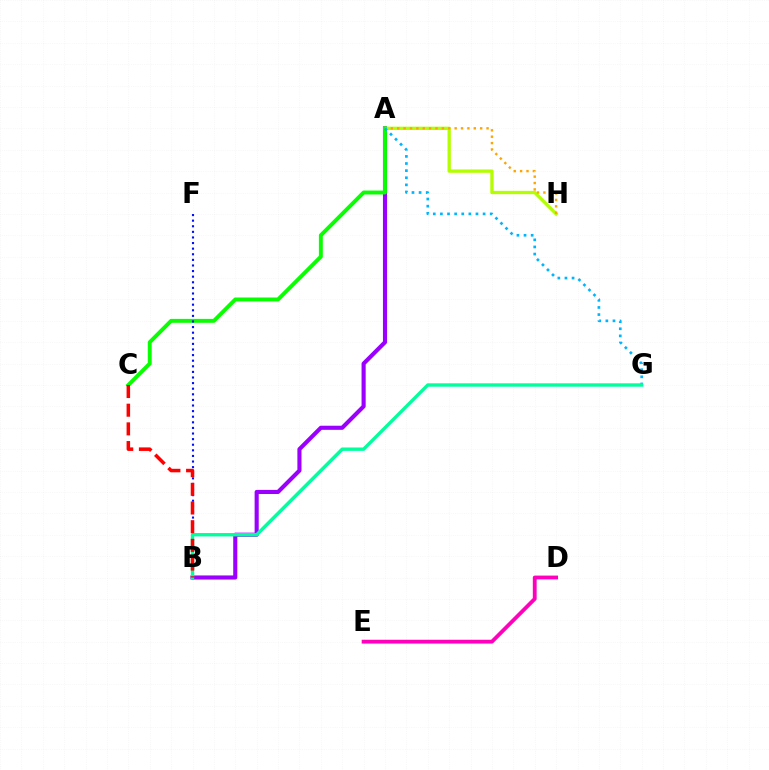{('A', 'B'): [{'color': '#9b00ff', 'line_style': 'solid', 'thickness': 2.96}], ('A', 'H'): [{'color': '#b3ff00', 'line_style': 'solid', 'thickness': 2.38}, {'color': '#ffa500', 'line_style': 'dotted', 'thickness': 1.73}], ('A', 'C'): [{'color': '#08ff00', 'line_style': 'solid', 'thickness': 2.81}], ('B', 'F'): [{'color': '#0010ff', 'line_style': 'dotted', 'thickness': 1.52}], ('A', 'G'): [{'color': '#00b5ff', 'line_style': 'dotted', 'thickness': 1.93}], ('B', 'G'): [{'color': '#00ff9d', 'line_style': 'solid', 'thickness': 2.43}], ('D', 'E'): [{'color': '#ff00bd', 'line_style': 'solid', 'thickness': 2.75}], ('B', 'C'): [{'color': '#ff0000', 'line_style': 'dashed', 'thickness': 2.54}]}